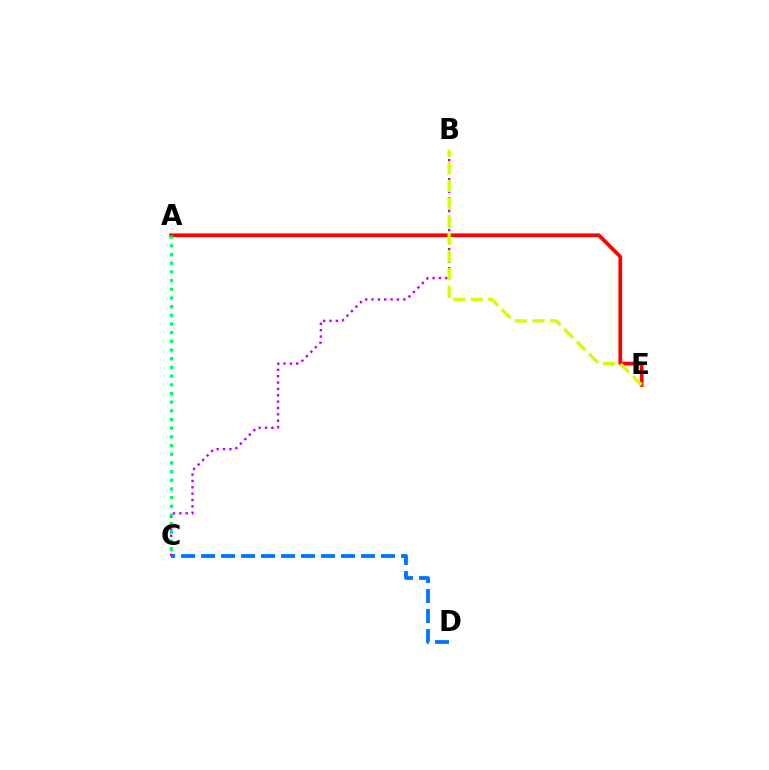{('C', 'D'): [{'color': '#0074ff', 'line_style': 'dashed', 'thickness': 2.72}], ('B', 'C'): [{'color': '#b900ff', 'line_style': 'dotted', 'thickness': 1.73}], ('A', 'E'): [{'color': '#ff0000', 'line_style': 'solid', 'thickness': 2.69}], ('A', 'C'): [{'color': '#00ff5c', 'line_style': 'dotted', 'thickness': 2.36}], ('B', 'E'): [{'color': '#d1ff00', 'line_style': 'dashed', 'thickness': 2.4}]}